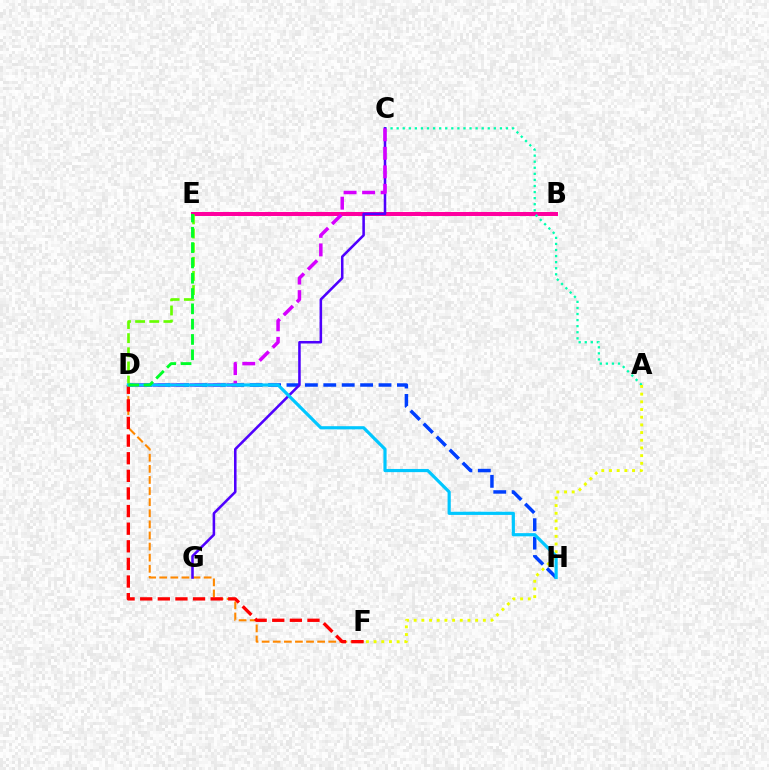{('B', 'E'): [{'color': '#ff00a0', 'line_style': 'solid', 'thickness': 2.87}], ('D', 'H'): [{'color': '#003fff', 'line_style': 'dashed', 'thickness': 2.5}, {'color': '#00c7ff', 'line_style': 'solid', 'thickness': 2.29}], ('D', 'F'): [{'color': '#ff8800', 'line_style': 'dashed', 'thickness': 1.51}, {'color': '#ff0000', 'line_style': 'dashed', 'thickness': 2.39}], ('A', 'C'): [{'color': '#00ffaf', 'line_style': 'dotted', 'thickness': 1.65}], ('A', 'F'): [{'color': '#eeff00', 'line_style': 'dotted', 'thickness': 2.09}], ('C', 'G'): [{'color': '#4f00ff', 'line_style': 'solid', 'thickness': 1.84}], ('D', 'E'): [{'color': '#66ff00', 'line_style': 'dashed', 'thickness': 1.92}, {'color': '#00ff27', 'line_style': 'dashed', 'thickness': 2.08}], ('C', 'D'): [{'color': '#d600ff', 'line_style': 'dashed', 'thickness': 2.52}]}